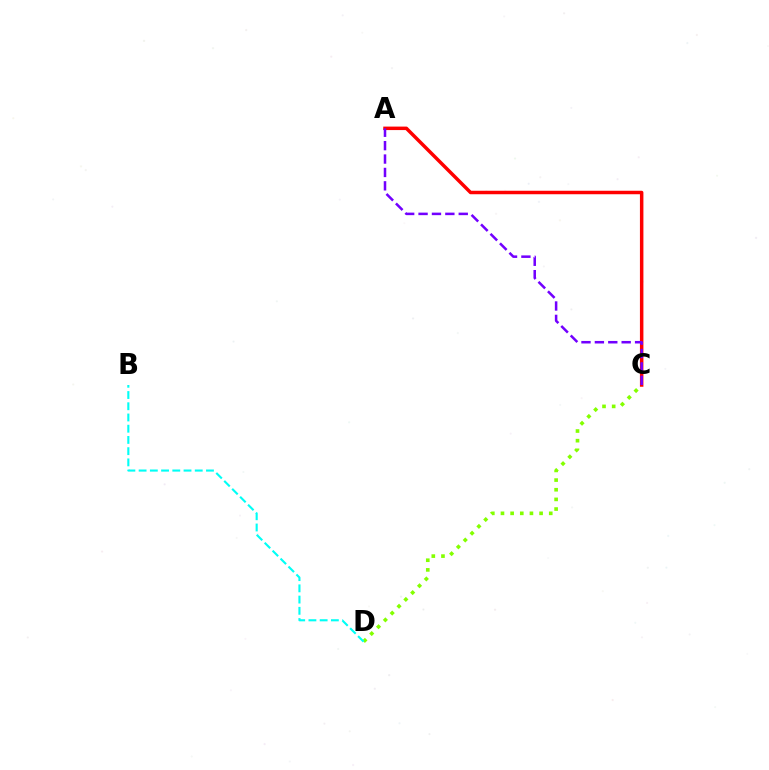{('C', 'D'): [{'color': '#84ff00', 'line_style': 'dotted', 'thickness': 2.62}], ('B', 'D'): [{'color': '#00fff6', 'line_style': 'dashed', 'thickness': 1.53}], ('A', 'C'): [{'color': '#ff0000', 'line_style': 'solid', 'thickness': 2.51}, {'color': '#7200ff', 'line_style': 'dashed', 'thickness': 1.82}]}